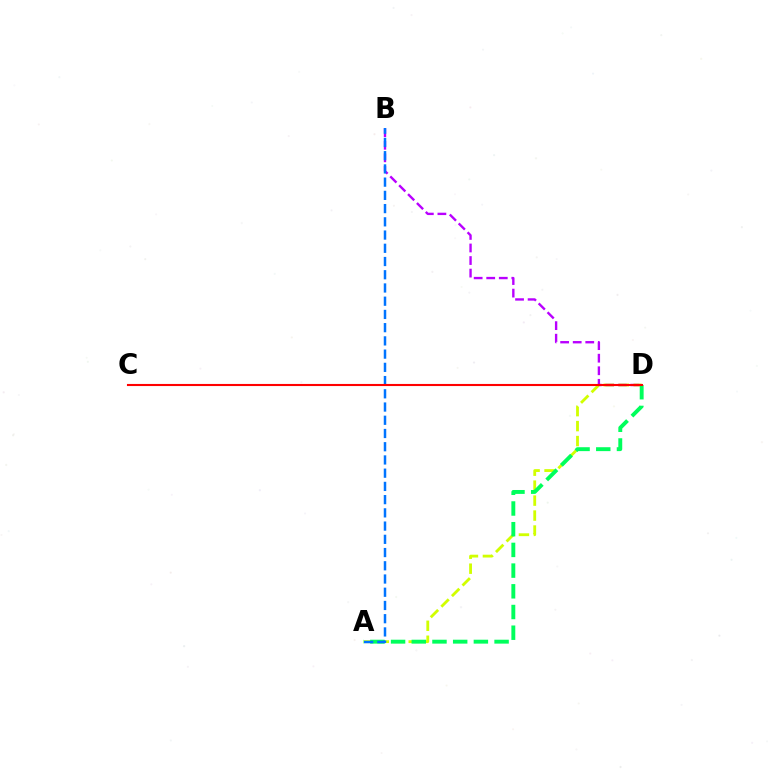{('A', 'D'): [{'color': '#d1ff00', 'line_style': 'dashed', 'thickness': 2.03}, {'color': '#00ff5c', 'line_style': 'dashed', 'thickness': 2.81}], ('B', 'D'): [{'color': '#b900ff', 'line_style': 'dashed', 'thickness': 1.71}], ('A', 'B'): [{'color': '#0074ff', 'line_style': 'dashed', 'thickness': 1.8}], ('C', 'D'): [{'color': '#ff0000', 'line_style': 'solid', 'thickness': 1.52}]}